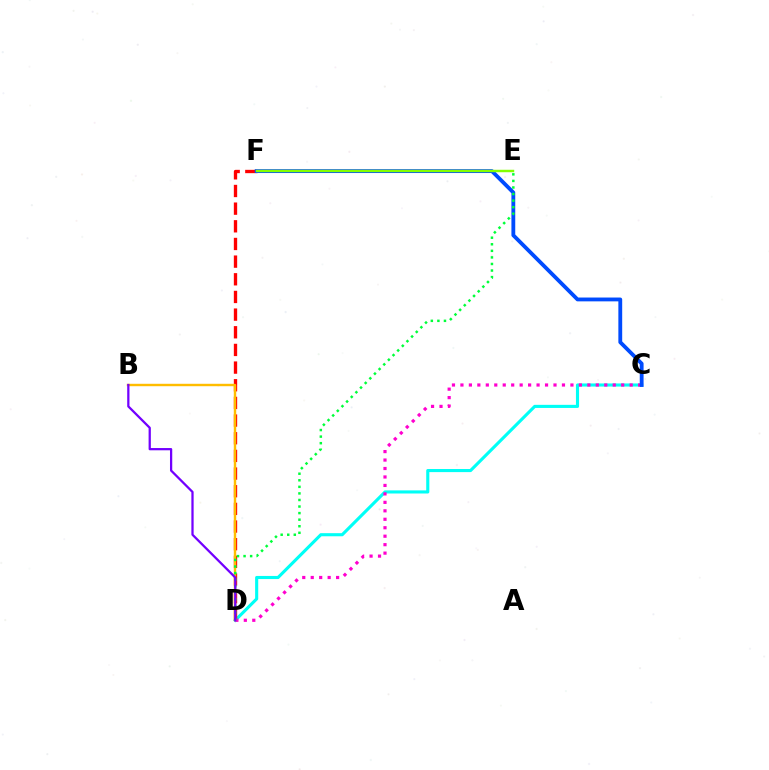{('C', 'D'): [{'color': '#00fff6', 'line_style': 'solid', 'thickness': 2.24}, {'color': '#ff00cf', 'line_style': 'dotted', 'thickness': 2.3}], ('D', 'F'): [{'color': '#ff0000', 'line_style': 'dashed', 'thickness': 2.4}], ('C', 'F'): [{'color': '#004bff', 'line_style': 'solid', 'thickness': 2.75}], ('E', 'F'): [{'color': '#84ff00', 'line_style': 'solid', 'thickness': 1.76}], ('B', 'D'): [{'color': '#ffbd00', 'line_style': 'solid', 'thickness': 1.74}, {'color': '#7200ff', 'line_style': 'solid', 'thickness': 1.62}], ('D', 'E'): [{'color': '#00ff39', 'line_style': 'dotted', 'thickness': 1.78}]}